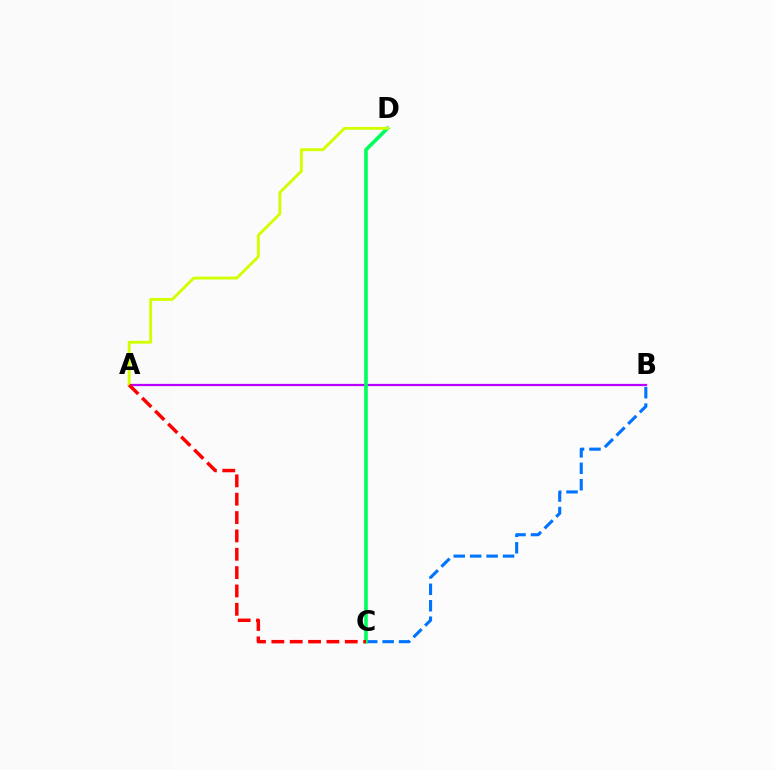{('B', 'C'): [{'color': '#0074ff', 'line_style': 'dashed', 'thickness': 2.23}], ('A', 'B'): [{'color': '#b900ff', 'line_style': 'solid', 'thickness': 1.62}], ('C', 'D'): [{'color': '#00ff5c', 'line_style': 'solid', 'thickness': 2.62}], ('A', 'D'): [{'color': '#d1ff00', 'line_style': 'solid', 'thickness': 2.07}], ('A', 'C'): [{'color': '#ff0000', 'line_style': 'dashed', 'thickness': 2.49}]}